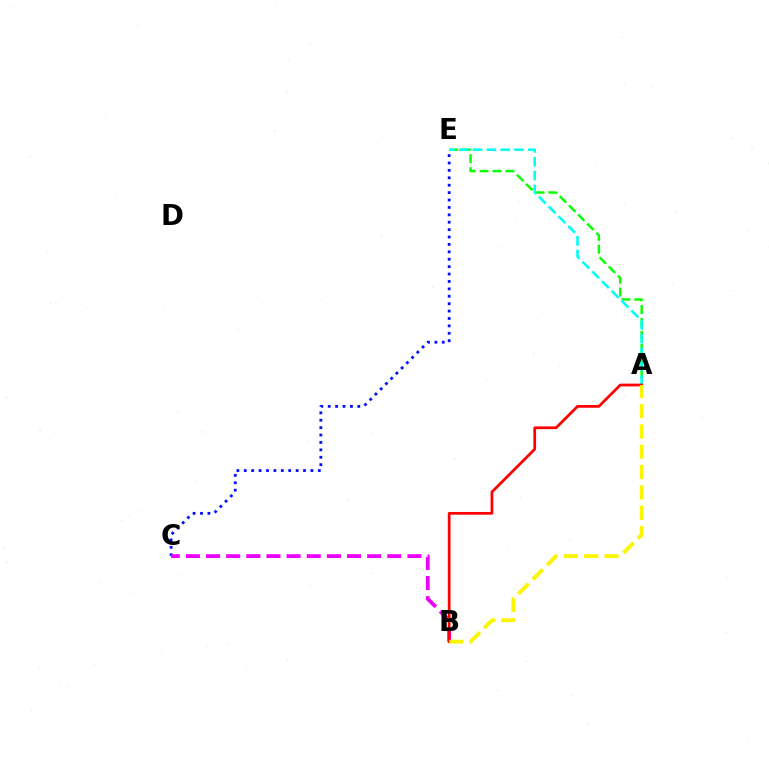{('A', 'E'): [{'color': '#08ff00', 'line_style': 'dashed', 'thickness': 1.76}, {'color': '#00fff6', 'line_style': 'dashed', 'thickness': 1.88}], ('C', 'E'): [{'color': '#0010ff', 'line_style': 'dotted', 'thickness': 2.01}], ('B', 'C'): [{'color': '#ee00ff', 'line_style': 'dashed', 'thickness': 2.74}], ('A', 'B'): [{'color': '#ff0000', 'line_style': 'solid', 'thickness': 1.97}, {'color': '#fcf500', 'line_style': 'dashed', 'thickness': 2.76}]}